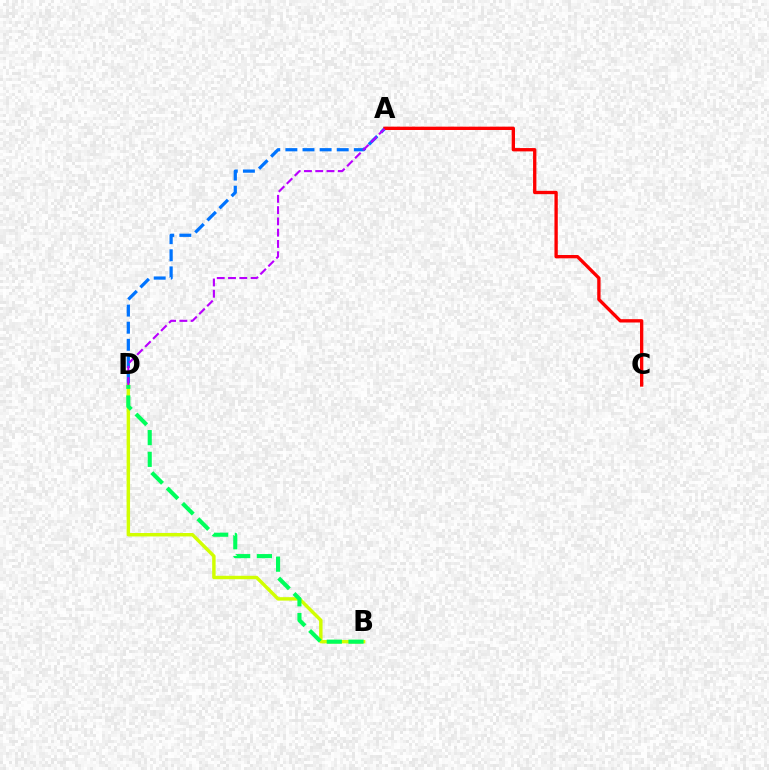{('A', 'D'): [{'color': '#0074ff', 'line_style': 'dashed', 'thickness': 2.32}, {'color': '#b900ff', 'line_style': 'dashed', 'thickness': 1.53}], ('B', 'D'): [{'color': '#d1ff00', 'line_style': 'solid', 'thickness': 2.47}, {'color': '#00ff5c', 'line_style': 'dashed', 'thickness': 2.95}], ('A', 'C'): [{'color': '#ff0000', 'line_style': 'solid', 'thickness': 2.4}]}